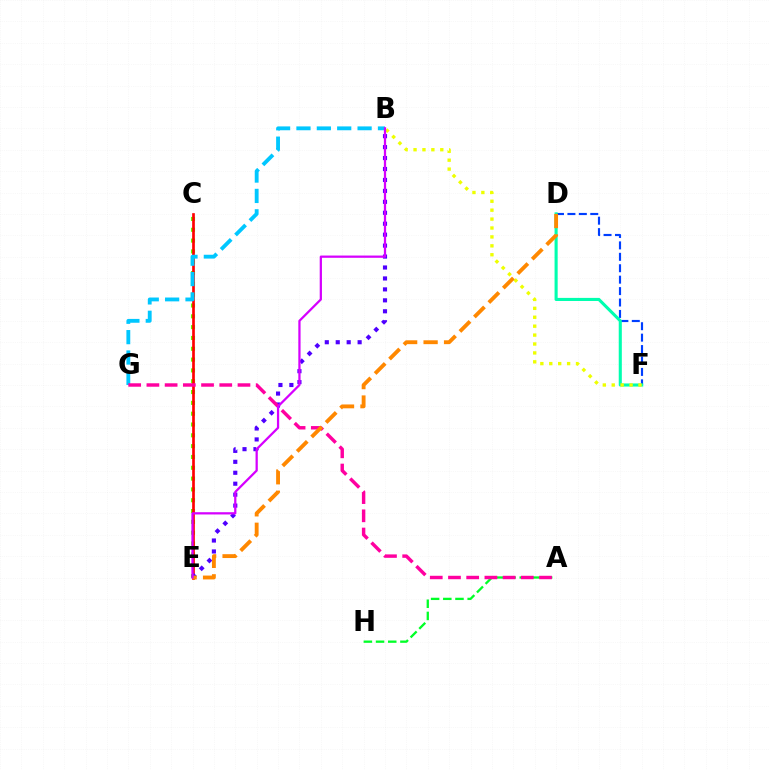{('C', 'E'): [{'color': '#66ff00', 'line_style': 'dotted', 'thickness': 2.94}, {'color': '#ff0000', 'line_style': 'solid', 'thickness': 1.93}], ('A', 'H'): [{'color': '#00ff27', 'line_style': 'dashed', 'thickness': 1.66}], ('D', 'F'): [{'color': '#003fff', 'line_style': 'dashed', 'thickness': 1.55}, {'color': '#00ffaf', 'line_style': 'solid', 'thickness': 2.23}], ('B', 'E'): [{'color': '#4f00ff', 'line_style': 'dotted', 'thickness': 2.97}, {'color': '#d600ff', 'line_style': 'solid', 'thickness': 1.62}], ('B', 'G'): [{'color': '#00c7ff', 'line_style': 'dashed', 'thickness': 2.77}], ('A', 'G'): [{'color': '#ff00a0', 'line_style': 'dashed', 'thickness': 2.47}], ('B', 'F'): [{'color': '#eeff00', 'line_style': 'dotted', 'thickness': 2.42}], ('D', 'E'): [{'color': '#ff8800', 'line_style': 'dashed', 'thickness': 2.78}]}